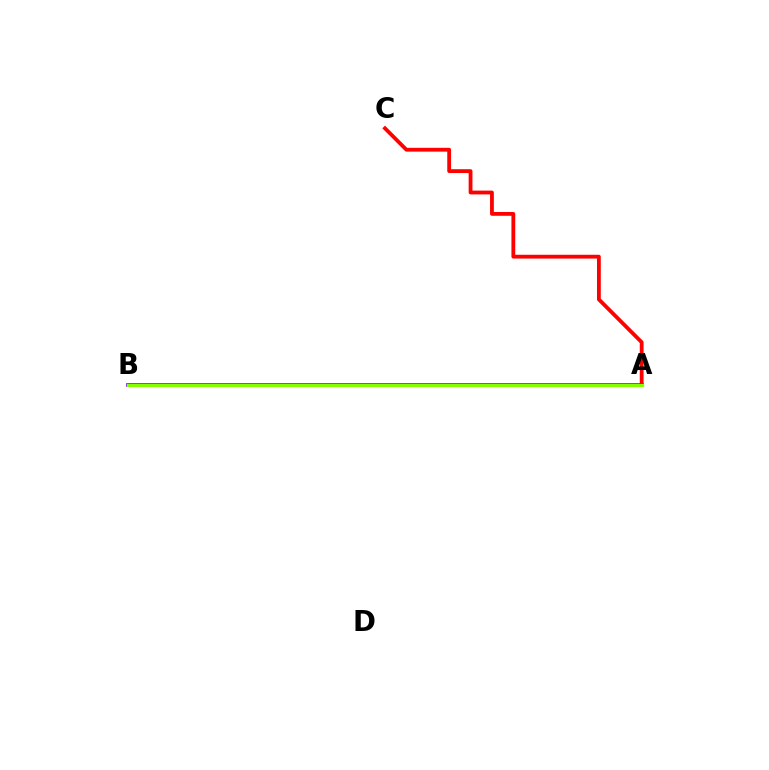{('A', 'C'): [{'color': '#ff0000', 'line_style': 'solid', 'thickness': 2.74}], ('A', 'B'): [{'color': '#00fff6', 'line_style': 'dotted', 'thickness': 2.05}, {'color': '#7200ff', 'line_style': 'solid', 'thickness': 2.65}, {'color': '#84ff00', 'line_style': 'solid', 'thickness': 2.37}]}